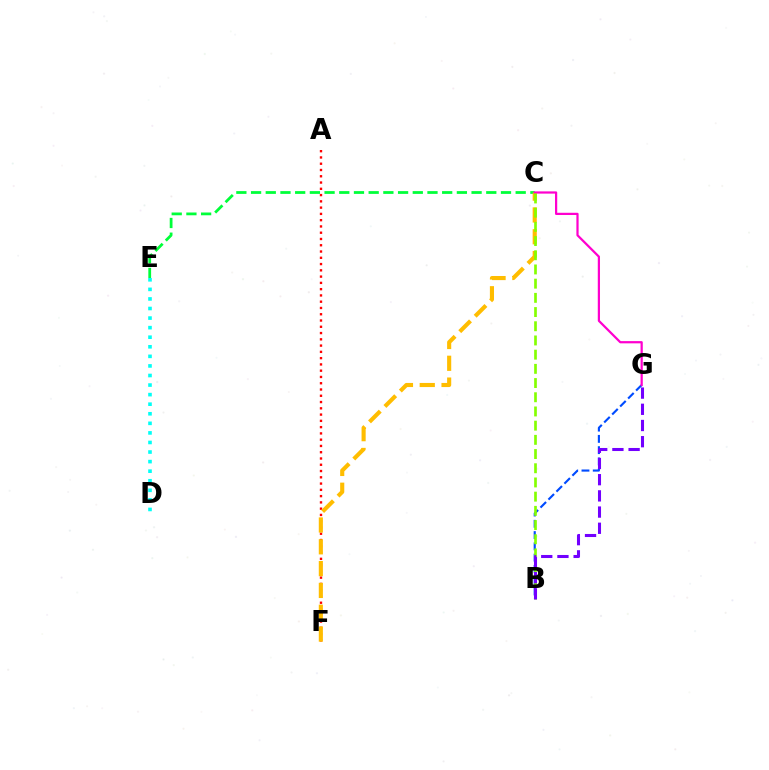{('C', 'E'): [{'color': '#00ff39', 'line_style': 'dashed', 'thickness': 2.0}], ('A', 'F'): [{'color': '#ff0000', 'line_style': 'dotted', 'thickness': 1.7}], ('B', 'G'): [{'color': '#004bff', 'line_style': 'dashed', 'thickness': 1.53}, {'color': '#7200ff', 'line_style': 'dashed', 'thickness': 2.2}], ('C', 'F'): [{'color': '#ffbd00', 'line_style': 'dashed', 'thickness': 2.96}], ('C', 'G'): [{'color': '#ff00cf', 'line_style': 'solid', 'thickness': 1.6}], ('B', 'C'): [{'color': '#84ff00', 'line_style': 'dashed', 'thickness': 1.93}], ('D', 'E'): [{'color': '#00fff6', 'line_style': 'dotted', 'thickness': 2.6}]}